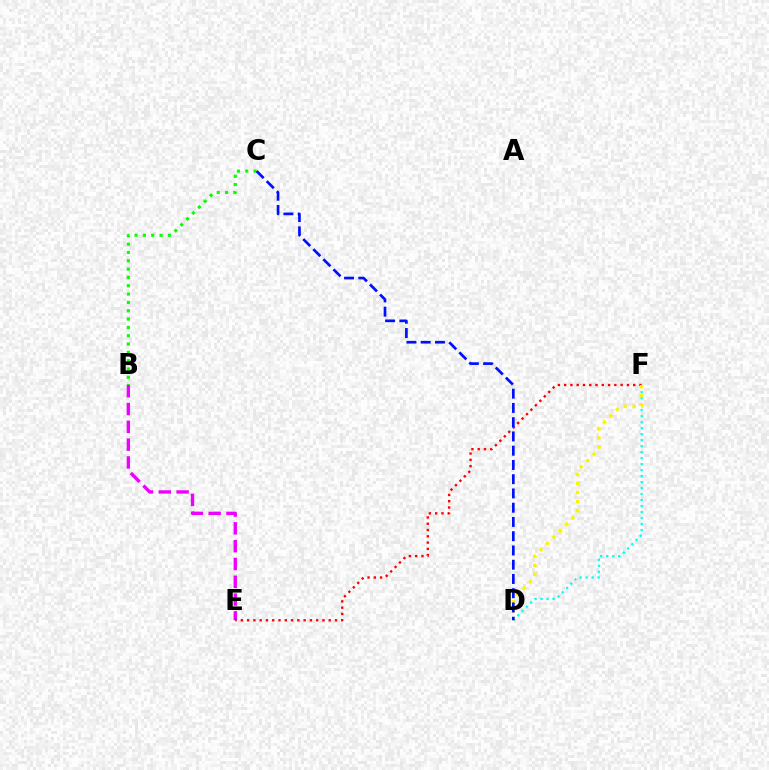{('B', 'E'): [{'color': '#ee00ff', 'line_style': 'dashed', 'thickness': 2.42}], ('D', 'F'): [{'color': '#00fff6', 'line_style': 'dotted', 'thickness': 1.63}, {'color': '#fcf500', 'line_style': 'dotted', 'thickness': 2.46}], ('E', 'F'): [{'color': '#ff0000', 'line_style': 'dotted', 'thickness': 1.71}], ('B', 'C'): [{'color': '#08ff00', 'line_style': 'dotted', 'thickness': 2.26}], ('C', 'D'): [{'color': '#0010ff', 'line_style': 'dashed', 'thickness': 1.94}]}